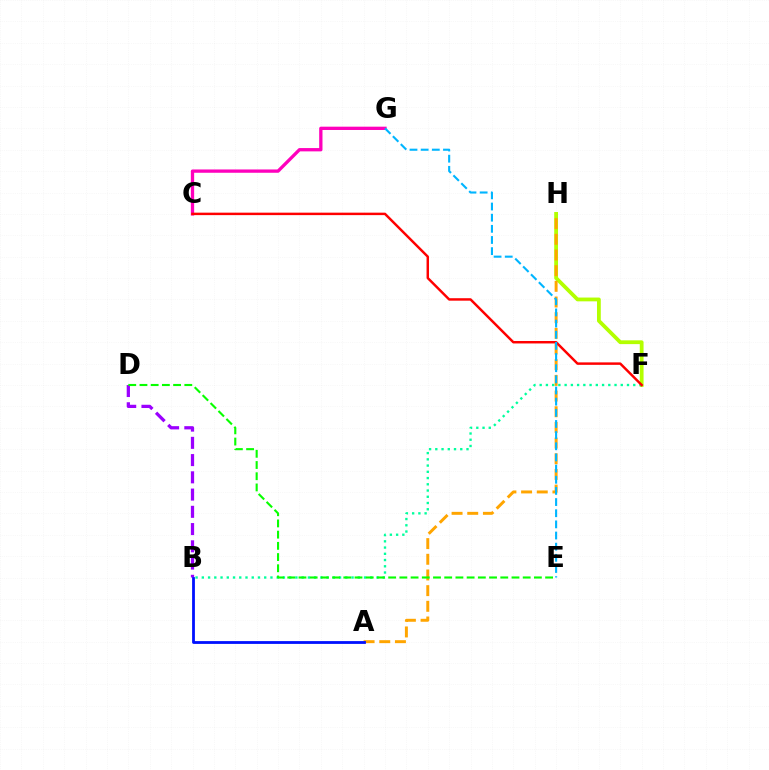{('F', 'H'): [{'color': '#b3ff00', 'line_style': 'solid', 'thickness': 2.73}], ('B', 'D'): [{'color': '#9b00ff', 'line_style': 'dashed', 'thickness': 2.34}], ('C', 'G'): [{'color': '#ff00bd', 'line_style': 'solid', 'thickness': 2.38}], ('A', 'H'): [{'color': '#ffa500', 'line_style': 'dashed', 'thickness': 2.13}], ('B', 'F'): [{'color': '#00ff9d', 'line_style': 'dotted', 'thickness': 1.69}], ('C', 'F'): [{'color': '#ff0000', 'line_style': 'solid', 'thickness': 1.77}], ('E', 'G'): [{'color': '#00b5ff', 'line_style': 'dashed', 'thickness': 1.52}], ('A', 'B'): [{'color': '#0010ff', 'line_style': 'solid', 'thickness': 2.01}], ('D', 'E'): [{'color': '#08ff00', 'line_style': 'dashed', 'thickness': 1.52}]}